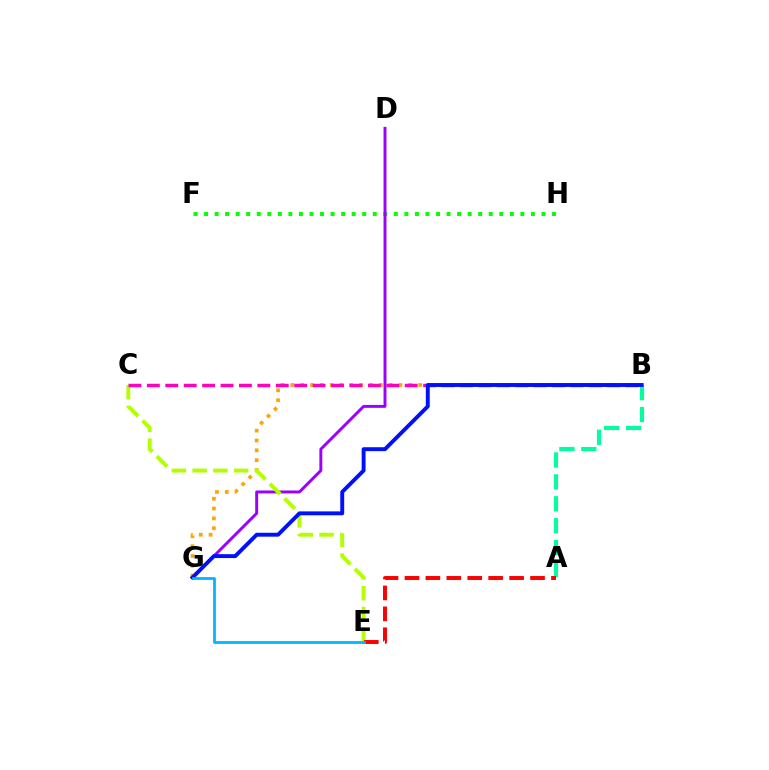{('F', 'H'): [{'color': '#08ff00', 'line_style': 'dotted', 'thickness': 2.87}], ('D', 'G'): [{'color': '#9b00ff', 'line_style': 'solid', 'thickness': 2.11}], ('B', 'G'): [{'color': '#ffa500', 'line_style': 'dotted', 'thickness': 2.67}, {'color': '#0010ff', 'line_style': 'solid', 'thickness': 2.81}], ('C', 'E'): [{'color': '#b3ff00', 'line_style': 'dashed', 'thickness': 2.82}], ('A', 'B'): [{'color': '#00ff9d', 'line_style': 'dashed', 'thickness': 2.98}], ('B', 'C'): [{'color': '#ff00bd', 'line_style': 'dashed', 'thickness': 2.5}], ('A', 'E'): [{'color': '#ff0000', 'line_style': 'dashed', 'thickness': 2.84}], ('E', 'G'): [{'color': '#00b5ff', 'line_style': 'solid', 'thickness': 1.99}]}